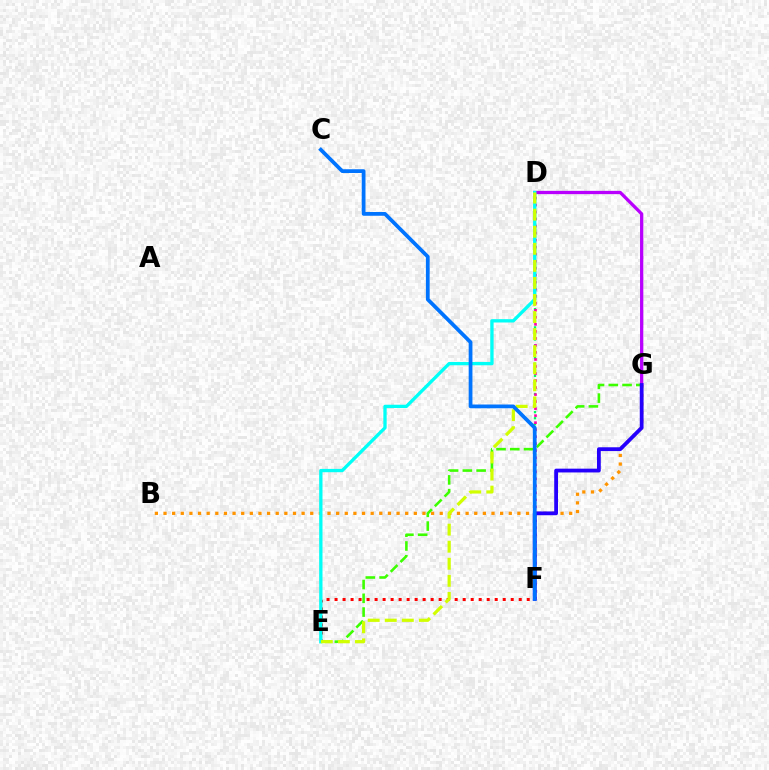{('D', 'F'): [{'color': '#00ff5c', 'line_style': 'dotted', 'thickness': 1.65}, {'color': '#ff00ac', 'line_style': 'dotted', 'thickness': 1.91}], ('D', 'G'): [{'color': '#b900ff', 'line_style': 'solid', 'thickness': 2.36}], ('B', 'G'): [{'color': '#ff9400', 'line_style': 'dotted', 'thickness': 2.35}], ('E', 'G'): [{'color': '#3dff00', 'line_style': 'dashed', 'thickness': 1.87}], ('E', 'F'): [{'color': '#ff0000', 'line_style': 'dotted', 'thickness': 2.18}], ('F', 'G'): [{'color': '#2500ff', 'line_style': 'solid', 'thickness': 2.73}], ('D', 'E'): [{'color': '#00fff6', 'line_style': 'solid', 'thickness': 2.38}, {'color': '#d1ff00', 'line_style': 'dashed', 'thickness': 2.32}], ('C', 'F'): [{'color': '#0074ff', 'line_style': 'solid', 'thickness': 2.7}]}